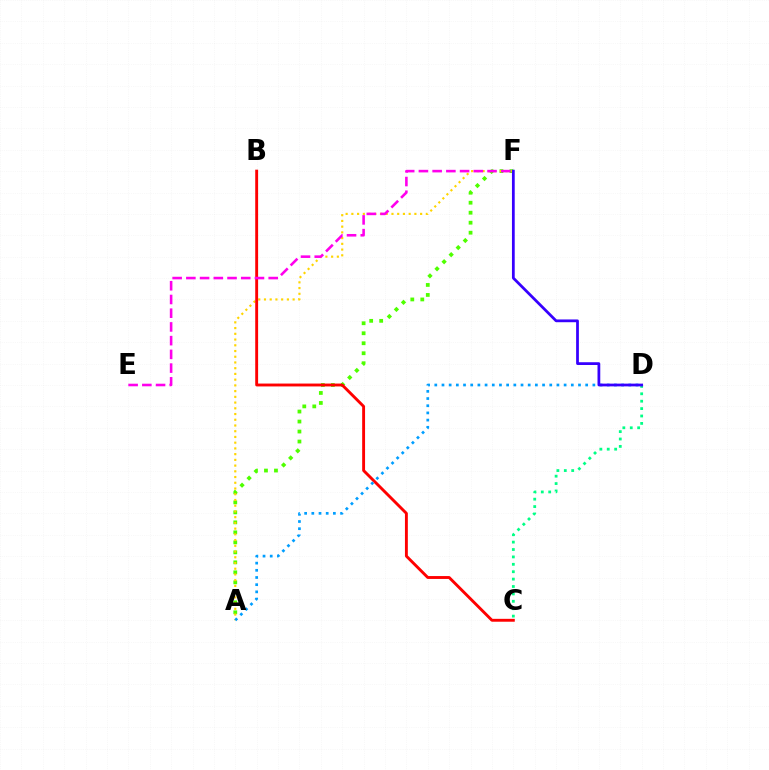{('A', 'F'): [{'color': '#4fff00', 'line_style': 'dotted', 'thickness': 2.72}, {'color': '#ffd500', 'line_style': 'dotted', 'thickness': 1.56}], ('C', 'D'): [{'color': '#00ff86', 'line_style': 'dotted', 'thickness': 2.01}], ('B', 'C'): [{'color': '#ff0000', 'line_style': 'solid', 'thickness': 2.08}], ('A', 'D'): [{'color': '#009eff', 'line_style': 'dotted', 'thickness': 1.95}], ('E', 'F'): [{'color': '#ff00ed', 'line_style': 'dashed', 'thickness': 1.86}], ('D', 'F'): [{'color': '#3700ff', 'line_style': 'solid', 'thickness': 1.99}]}